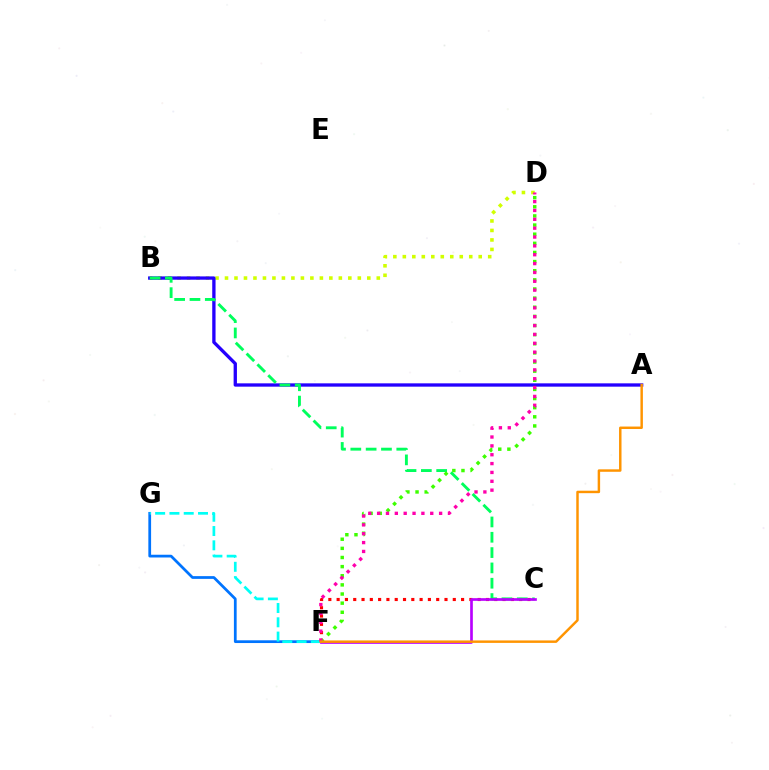{('B', 'D'): [{'color': '#d1ff00', 'line_style': 'dotted', 'thickness': 2.58}], ('F', 'G'): [{'color': '#0074ff', 'line_style': 'solid', 'thickness': 1.98}, {'color': '#00fff6', 'line_style': 'dashed', 'thickness': 1.94}], ('A', 'B'): [{'color': '#2500ff', 'line_style': 'solid', 'thickness': 2.39}], ('C', 'F'): [{'color': '#ff0000', 'line_style': 'dotted', 'thickness': 2.25}, {'color': '#b900ff', 'line_style': 'solid', 'thickness': 1.92}], ('B', 'C'): [{'color': '#00ff5c', 'line_style': 'dashed', 'thickness': 2.08}], ('D', 'F'): [{'color': '#3dff00', 'line_style': 'dotted', 'thickness': 2.48}, {'color': '#ff00ac', 'line_style': 'dotted', 'thickness': 2.41}], ('A', 'F'): [{'color': '#ff9400', 'line_style': 'solid', 'thickness': 1.77}]}